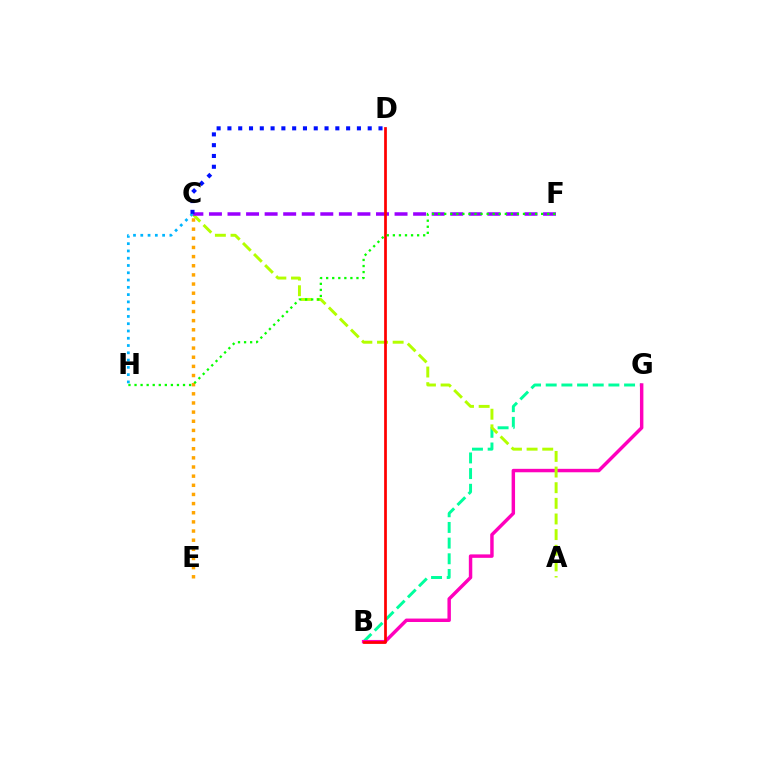{('B', 'G'): [{'color': '#00ff9d', 'line_style': 'dashed', 'thickness': 2.13}, {'color': '#ff00bd', 'line_style': 'solid', 'thickness': 2.48}], ('A', 'C'): [{'color': '#b3ff00', 'line_style': 'dashed', 'thickness': 2.12}], ('C', 'F'): [{'color': '#9b00ff', 'line_style': 'dashed', 'thickness': 2.52}], ('C', 'E'): [{'color': '#ffa500', 'line_style': 'dotted', 'thickness': 2.49}], ('C', 'H'): [{'color': '#00b5ff', 'line_style': 'dotted', 'thickness': 1.98}], ('B', 'D'): [{'color': '#ff0000', 'line_style': 'solid', 'thickness': 1.97}], ('C', 'D'): [{'color': '#0010ff', 'line_style': 'dotted', 'thickness': 2.93}], ('F', 'H'): [{'color': '#08ff00', 'line_style': 'dotted', 'thickness': 1.65}]}